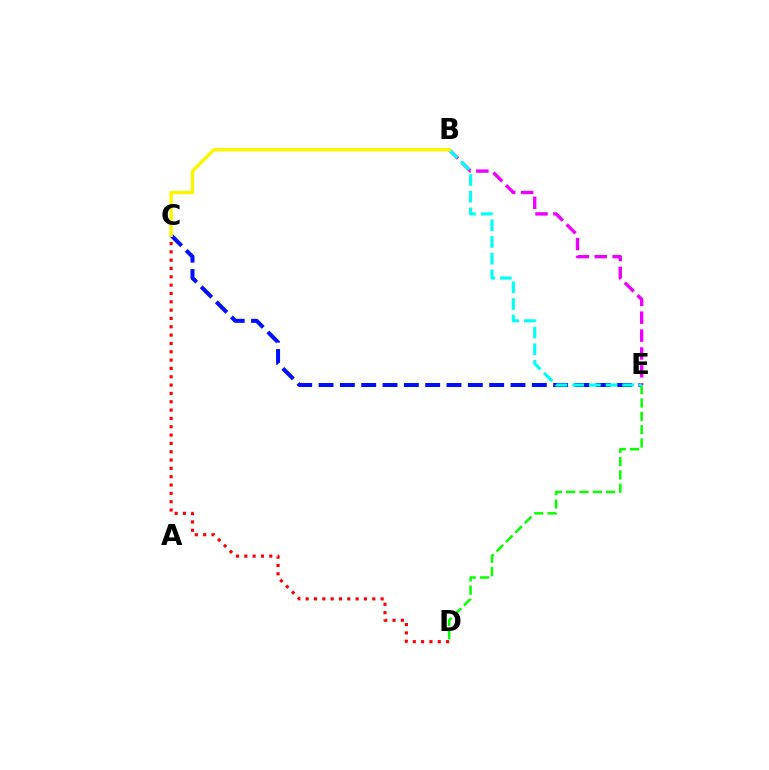{('C', 'E'): [{'color': '#0010ff', 'line_style': 'dashed', 'thickness': 2.9}], ('C', 'D'): [{'color': '#ff0000', 'line_style': 'dotted', 'thickness': 2.26}], ('D', 'E'): [{'color': '#08ff00', 'line_style': 'dashed', 'thickness': 1.81}], ('B', 'E'): [{'color': '#ee00ff', 'line_style': 'dashed', 'thickness': 2.43}, {'color': '#00fff6', 'line_style': 'dashed', 'thickness': 2.26}], ('B', 'C'): [{'color': '#fcf500', 'line_style': 'solid', 'thickness': 2.46}]}